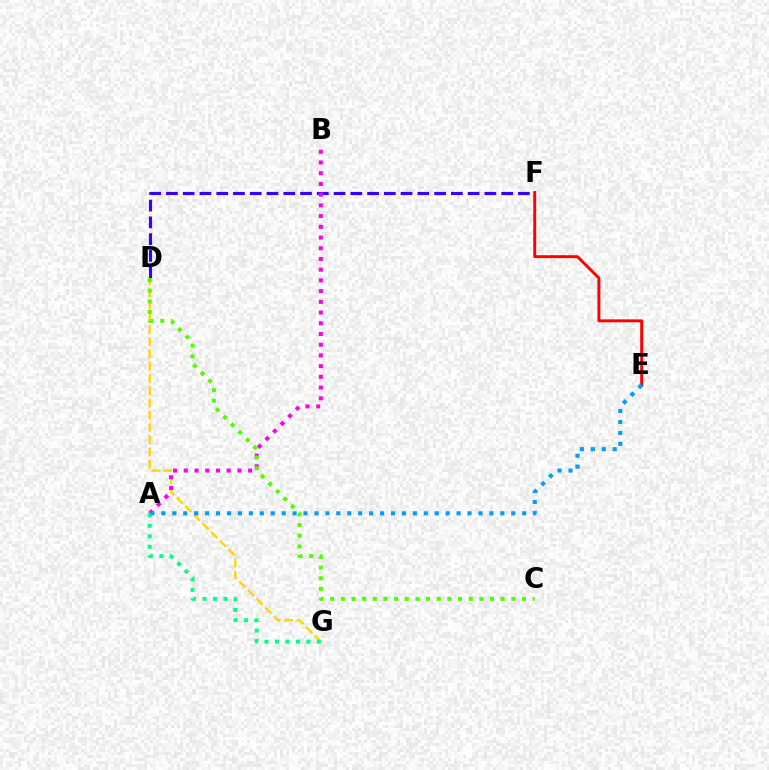{('D', 'F'): [{'color': '#3700ff', 'line_style': 'dashed', 'thickness': 2.28}], ('D', 'G'): [{'color': '#ffd500', 'line_style': 'dashed', 'thickness': 1.66}], ('A', 'B'): [{'color': '#ff00ed', 'line_style': 'dotted', 'thickness': 2.91}], ('C', 'D'): [{'color': '#4fff00', 'line_style': 'dotted', 'thickness': 2.89}], ('A', 'G'): [{'color': '#00ff86', 'line_style': 'dotted', 'thickness': 2.85}], ('E', 'F'): [{'color': '#ff0000', 'line_style': 'solid', 'thickness': 2.1}], ('A', 'E'): [{'color': '#009eff', 'line_style': 'dotted', 'thickness': 2.97}]}